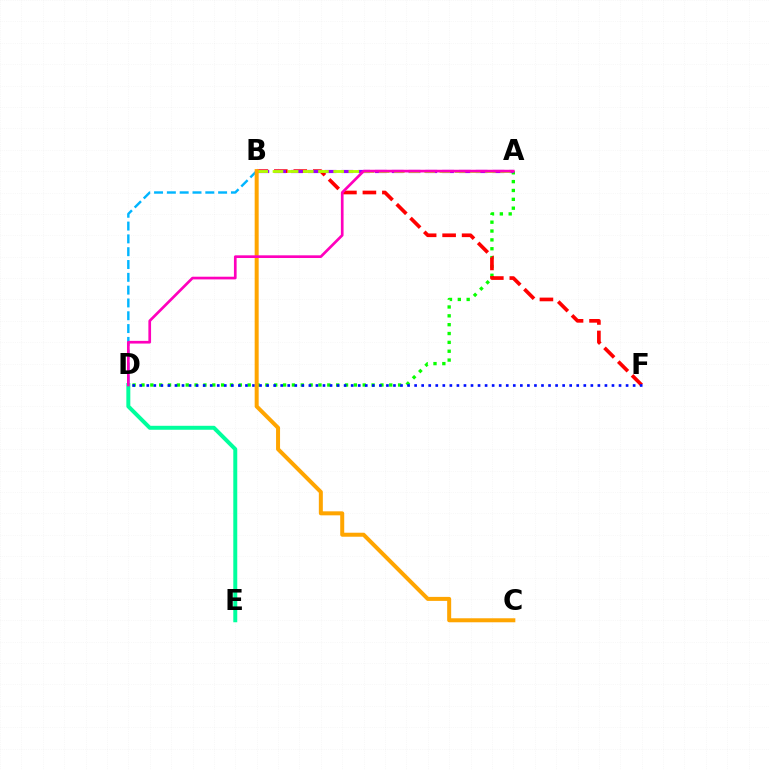{('A', 'D'): [{'color': '#08ff00', 'line_style': 'dotted', 'thickness': 2.4}, {'color': '#ff00bd', 'line_style': 'solid', 'thickness': 1.93}], ('B', 'F'): [{'color': '#ff0000', 'line_style': 'dashed', 'thickness': 2.65}], ('D', 'F'): [{'color': '#0010ff', 'line_style': 'dotted', 'thickness': 1.92}], ('B', 'D'): [{'color': '#00b5ff', 'line_style': 'dashed', 'thickness': 1.74}], ('A', 'B'): [{'color': '#9b00ff', 'line_style': 'dashed', 'thickness': 2.28}, {'color': '#b3ff00', 'line_style': 'dashed', 'thickness': 2.06}], ('B', 'C'): [{'color': '#ffa500', 'line_style': 'solid', 'thickness': 2.88}], ('D', 'E'): [{'color': '#00ff9d', 'line_style': 'solid', 'thickness': 2.85}]}